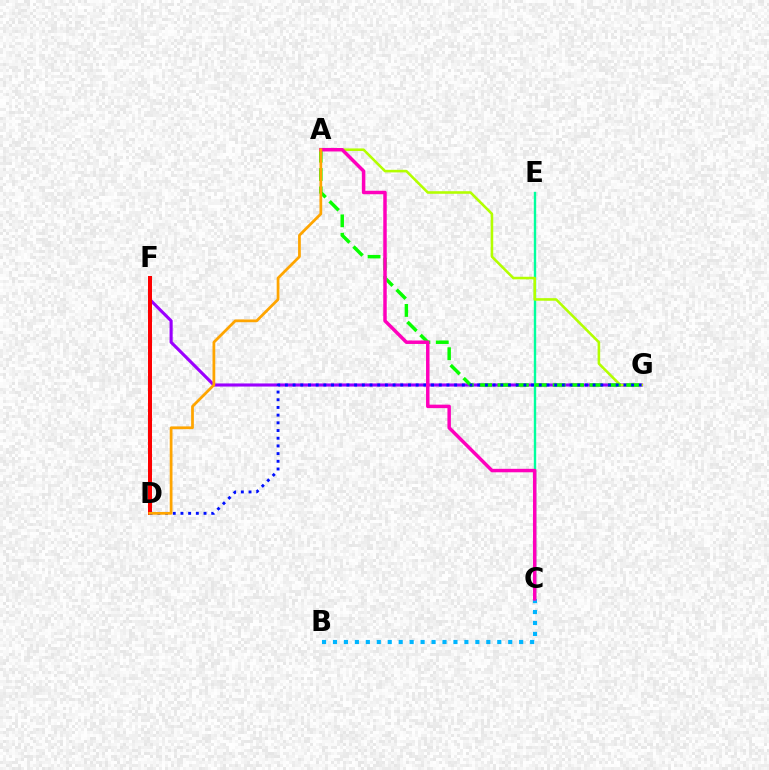{('F', 'G'): [{'color': '#9b00ff', 'line_style': 'solid', 'thickness': 2.24}], ('C', 'E'): [{'color': '#00ff9d', 'line_style': 'solid', 'thickness': 1.72}], ('D', 'F'): [{'color': '#ff0000', 'line_style': 'solid', 'thickness': 2.87}], ('A', 'G'): [{'color': '#b3ff00', 'line_style': 'solid', 'thickness': 1.86}, {'color': '#08ff00', 'line_style': 'dashed', 'thickness': 2.5}], ('B', 'C'): [{'color': '#00b5ff', 'line_style': 'dotted', 'thickness': 2.98}], ('D', 'G'): [{'color': '#0010ff', 'line_style': 'dotted', 'thickness': 2.09}], ('A', 'C'): [{'color': '#ff00bd', 'line_style': 'solid', 'thickness': 2.5}], ('A', 'D'): [{'color': '#ffa500', 'line_style': 'solid', 'thickness': 1.98}]}